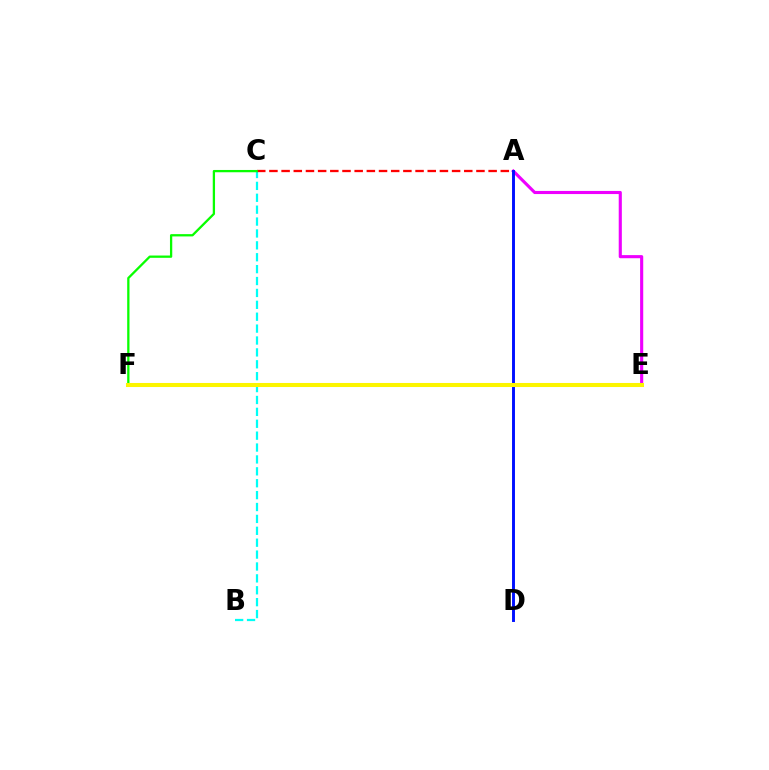{('A', 'E'): [{'color': '#ee00ff', 'line_style': 'solid', 'thickness': 2.25}], ('B', 'C'): [{'color': '#00fff6', 'line_style': 'dashed', 'thickness': 1.62}], ('A', 'C'): [{'color': '#ff0000', 'line_style': 'dashed', 'thickness': 1.65}], ('A', 'D'): [{'color': '#0010ff', 'line_style': 'solid', 'thickness': 2.1}], ('C', 'F'): [{'color': '#08ff00', 'line_style': 'solid', 'thickness': 1.65}], ('E', 'F'): [{'color': '#fcf500', 'line_style': 'solid', 'thickness': 2.91}]}